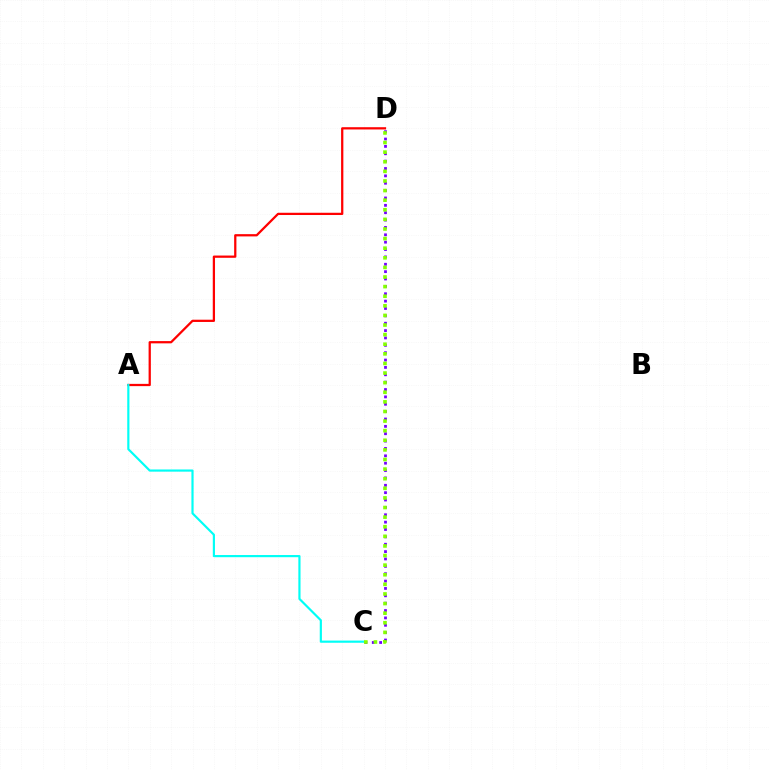{('A', 'D'): [{'color': '#ff0000', 'line_style': 'solid', 'thickness': 1.62}], ('C', 'D'): [{'color': '#7200ff', 'line_style': 'dotted', 'thickness': 2.0}, {'color': '#84ff00', 'line_style': 'dotted', 'thickness': 2.61}], ('A', 'C'): [{'color': '#00fff6', 'line_style': 'solid', 'thickness': 1.57}]}